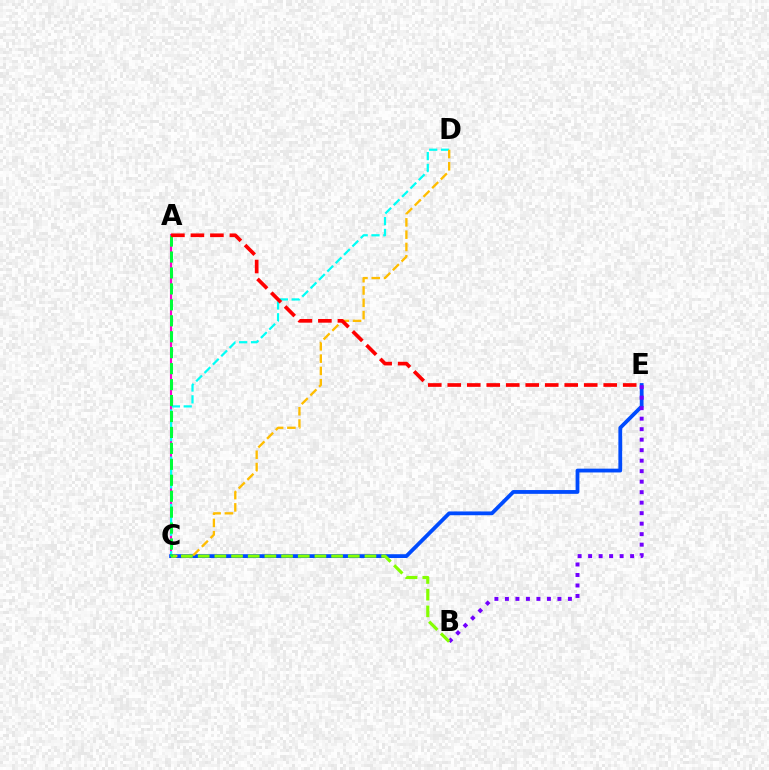{('A', 'C'): [{'color': '#ff00cf', 'line_style': 'solid', 'thickness': 1.55}, {'color': '#00ff39', 'line_style': 'dashed', 'thickness': 2.17}], ('C', 'D'): [{'color': '#00fff6', 'line_style': 'dashed', 'thickness': 1.61}, {'color': '#ffbd00', 'line_style': 'dashed', 'thickness': 1.67}], ('C', 'E'): [{'color': '#004bff', 'line_style': 'solid', 'thickness': 2.73}], ('B', 'E'): [{'color': '#7200ff', 'line_style': 'dotted', 'thickness': 2.85}], ('B', 'C'): [{'color': '#84ff00', 'line_style': 'dashed', 'thickness': 2.27}], ('A', 'E'): [{'color': '#ff0000', 'line_style': 'dashed', 'thickness': 2.65}]}